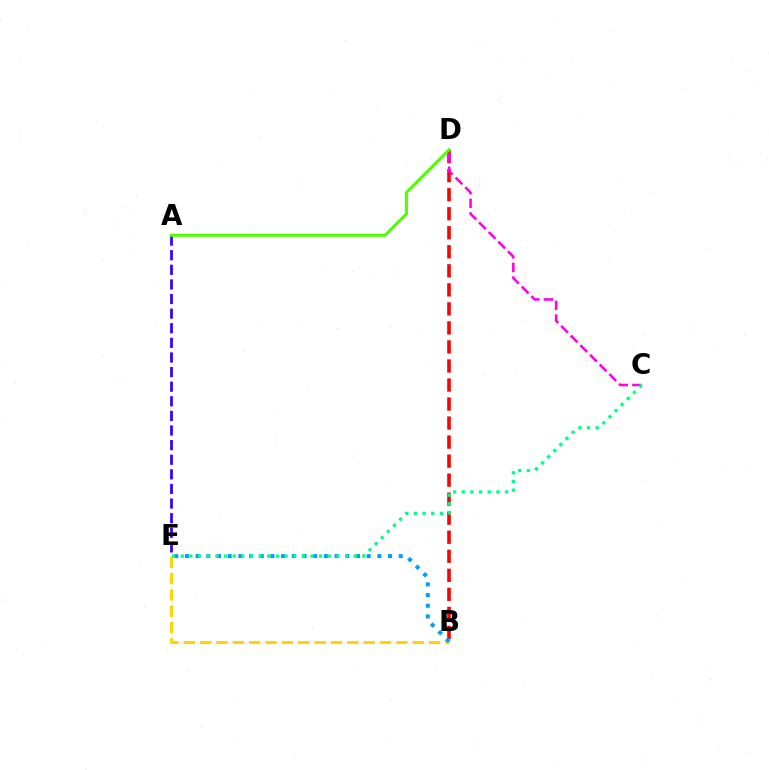{('B', 'E'): [{'color': '#ffd500', 'line_style': 'dashed', 'thickness': 2.22}, {'color': '#009eff', 'line_style': 'dotted', 'thickness': 2.9}], ('B', 'D'): [{'color': '#ff0000', 'line_style': 'dashed', 'thickness': 2.59}], ('A', 'E'): [{'color': '#3700ff', 'line_style': 'dashed', 'thickness': 1.98}], ('C', 'D'): [{'color': '#ff00ed', 'line_style': 'dashed', 'thickness': 1.85}], ('A', 'D'): [{'color': '#4fff00', 'line_style': 'solid', 'thickness': 2.18}], ('C', 'E'): [{'color': '#00ff86', 'line_style': 'dotted', 'thickness': 2.35}]}